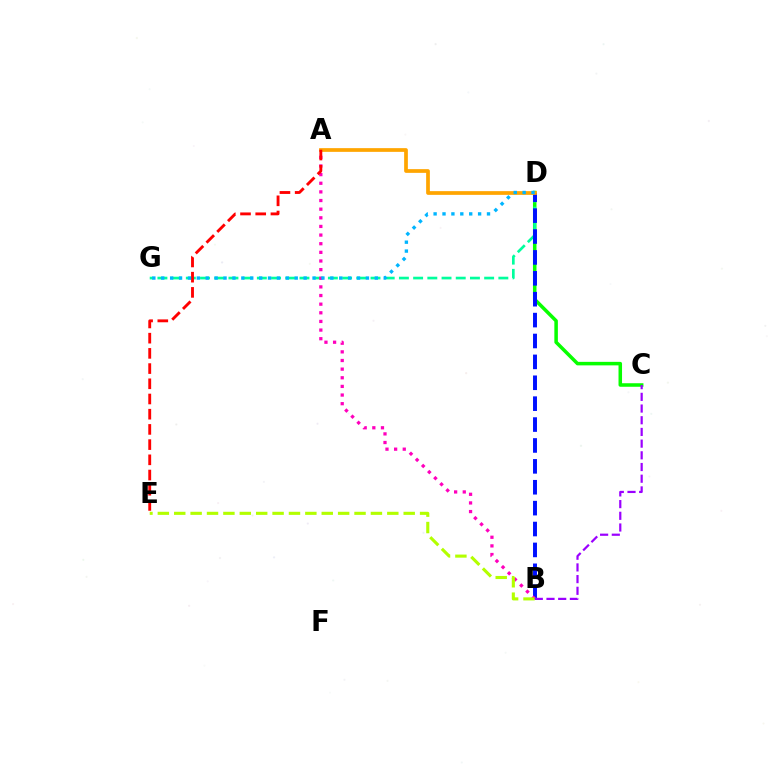{('C', 'D'): [{'color': '#08ff00', 'line_style': 'solid', 'thickness': 2.54}], ('D', 'G'): [{'color': '#00ff9d', 'line_style': 'dashed', 'thickness': 1.93}, {'color': '#00b5ff', 'line_style': 'dotted', 'thickness': 2.42}], ('B', 'D'): [{'color': '#0010ff', 'line_style': 'dashed', 'thickness': 2.84}], ('A', 'B'): [{'color': '#ff00bd', 'line_style': 'dotted', 'thickness': 2.35}], ('A', 'D'): [{'color': '#ffa500', 'line_style': 'solid', 'thickness': 2.68}], ('A', 'E'): [{'color': '#ff0000', 'line_style': 'dashed', 'thickness': 2.07}], ('B', 'E'): [{'color': '#b3ff00', 'line_style': 'dashed', 'thickness': 2.23}], ('B', 'C'): [{'color': '#9b00ff', 'line_style': 'dashed', 'thickness': 1.59}]}